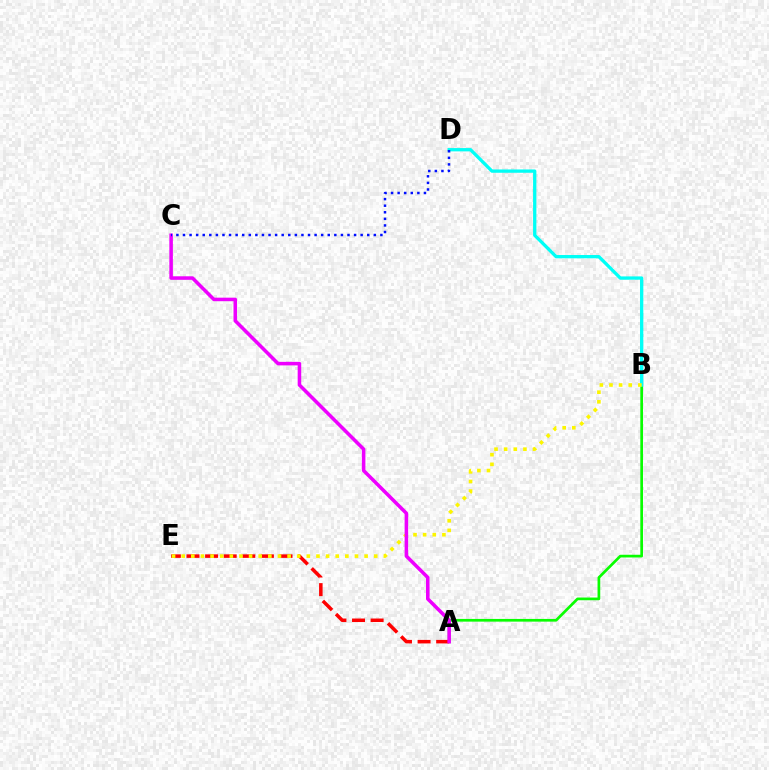{('A', 'B'): [{'color': '#08ff00', 'line_style': 'solid', 'thickness': 1.94}], ('A', 'E'): [{'color': '#ff0000', 'line_style': 'dashed', 'thickness': 2.53}], ('B', 'D'): [{'color': '#00fff6', 'line_style': 'solid', 'thickness': 2.38}], ('B', 'E'): [{'color': '#fcf500', 'line_style': 'dotted', 'thickness': 2.62}], ('A', 'C'): [{'color': '#ee00ff', 'line_style': 'solid', 'thickness': 2.55}], ('C', 'D'): [{'color': '#0010ff', 'line_style': 'dotted', 'thickness': 1.79}]}